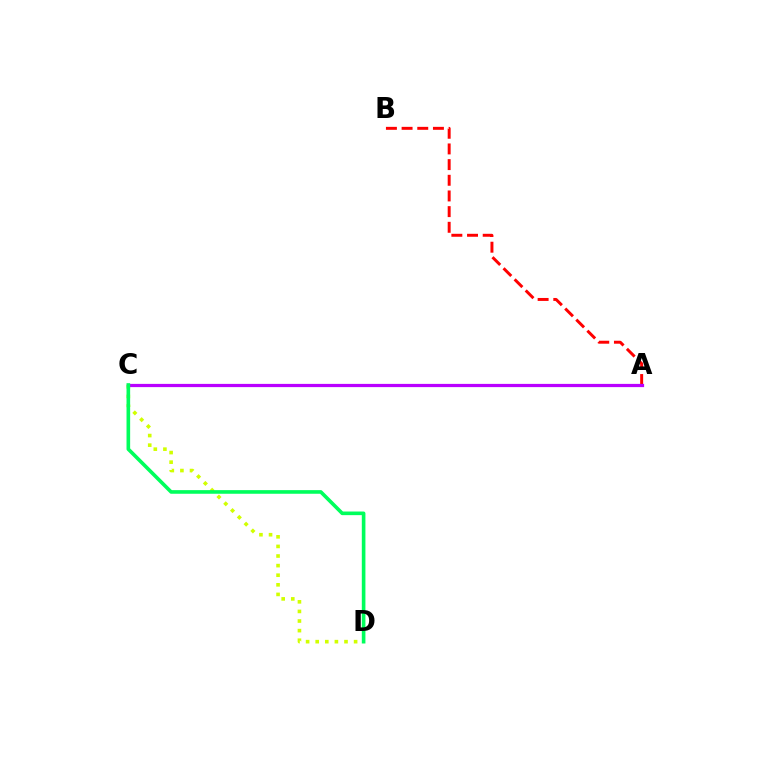{('C', 'D'): [{'color': '#d1ff00', 'line_style': 'dotted', 'thickness': 2.61}, {'color': '#00ff5c', 'line_style': 'solid', 'thickness': 2.61}], ('A', 'B'): [{'color': '#ff0000', 'line_style': 'dashed', 'thickness': 2.13}], ('A', 'C'): [{'color': '#0074ff', 'line_style': 'dashed', 'thickness': 1.98}, {'color': '#b900ff', 'line_style': 'solid', 'thickness': 2.33}]}